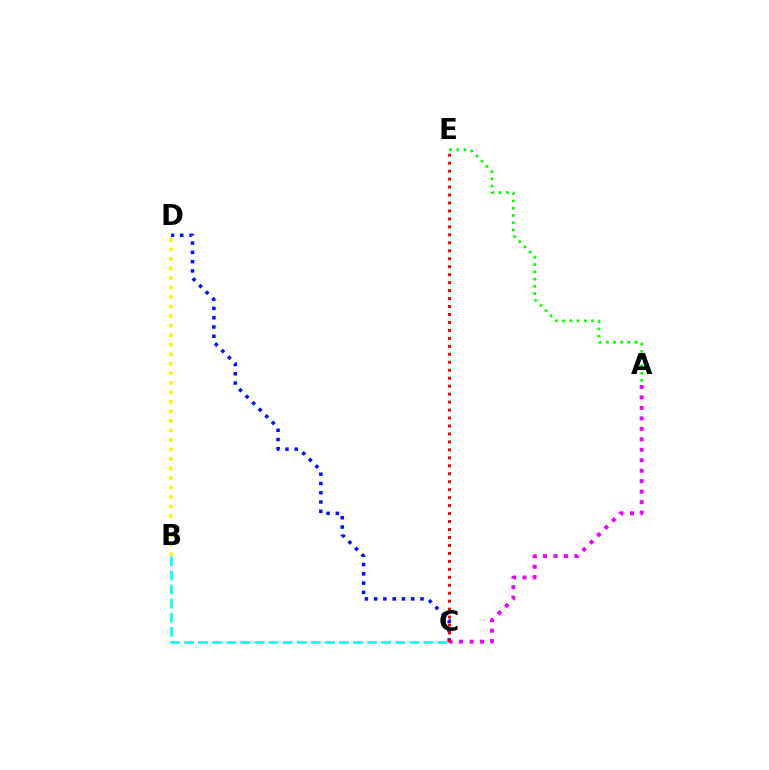{('B', 'C'): [{'color': '#00fff6', 'line_style': 'dashed', 'thickness': 1.91}], ('B', 'D'): [{'color': '#fcf500', 'line_style': 'dotted', 'thickness': 2.59}], ('A', 'C'): [{'color': '#ee00ff', 'line_style': 'dotted', 'thickness': 2.84}], ('C', 'D'): [{'color': '#0010ff', 'line_style': 'dotted', 'thickness': 2.52}], ('C', 'E'): [{'color': '#ff0000', 'line_style': 'dotted', 'thickness': 2.16}], ('A', 'E'): [{'color': '#08ff00', 'line_style': 'dotted', 'thickness': 1.97}]}